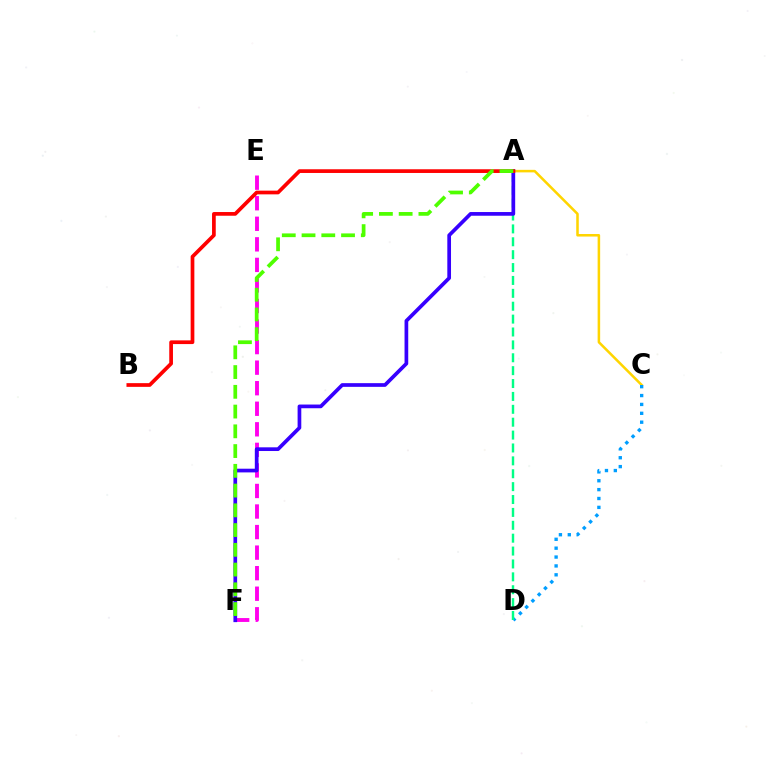{('A', 'C'): [{'color': '#ffd500', 'line_style': 'solid', 'thickness': 1.83}], ('C', 'D'): [{'color': '#009eff', 'line_style': 'dotted', 'thickness': 2.41}], ('A', 'D'): [{'color': '#00ff86', 'line_style': 'dashed', 'thickness': 1.75}], ('E', 'F'): [{'color': '#ff00ed', 'line_style': 'dashed', 'thickness': 2.79}], ('A', 'F'): [{'color': '#3700ff', 'line_style': 'solid', 'thickness': 2.66}, {'color': '#4fff00', 'line_style': 'dashed', 'thickness': 2.68}], ('A', 'B'): [{'color': '#ff0000', 'line_style': 'solid', 'thickness': 2.67}]}